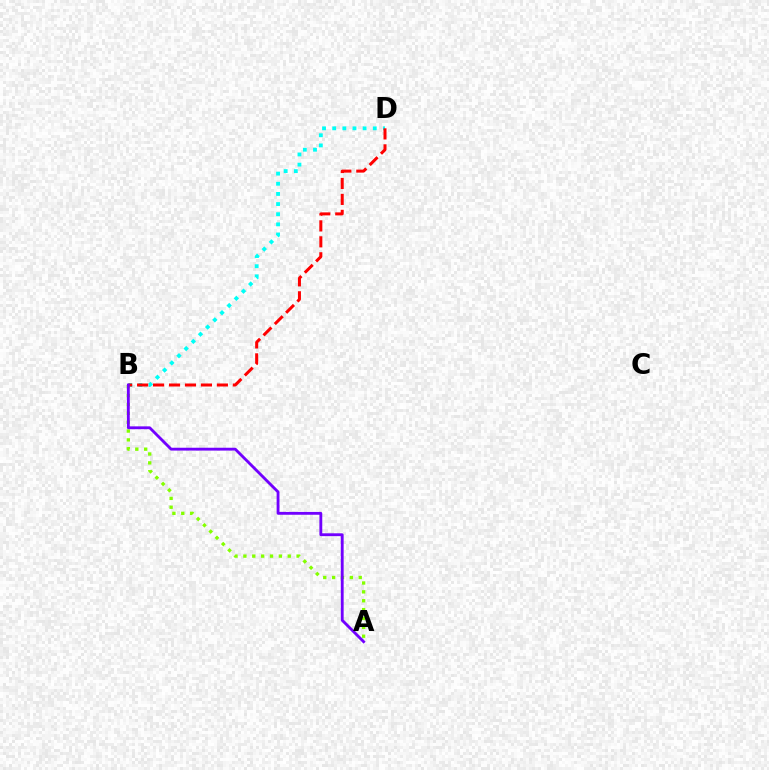{('B', 'D'): [{'color': '#00fff6', 'line_style': 'dotted', 'thickness': 2.76}, {'color': '#ff0000', 'line_style': 'dashed', 'thickness': 2.17}], ('A', 'B'): [{'color': '#84ff00', 'line_style': 'dotted', 'thickness': 2.41}, {'color': '#7200ff', 'line_style': 'solid', 'thickness': 2.05}]}